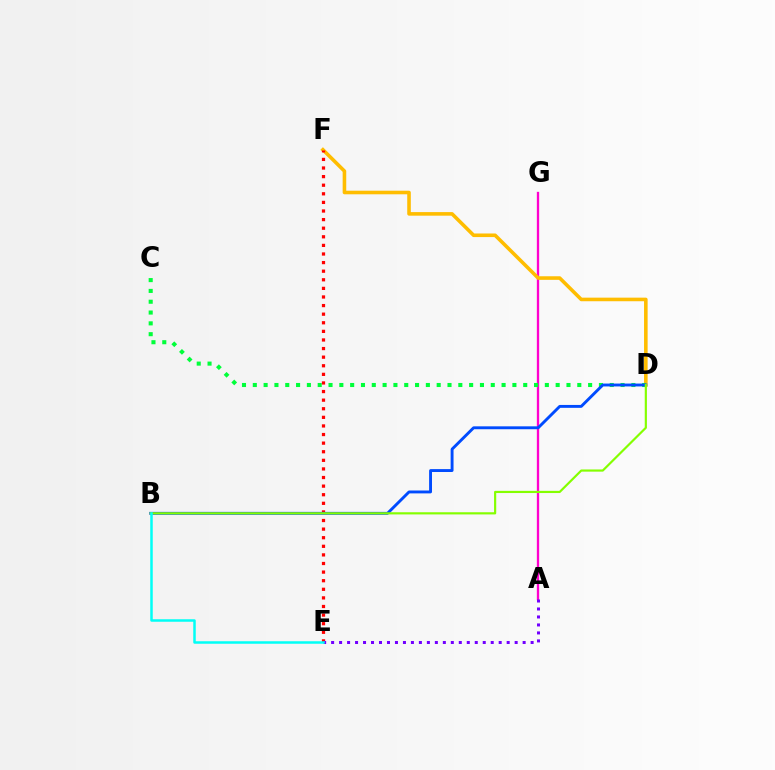{('A', 'G'): [{'color': '#ff00cf', 'line_style': 'solid', 'thickness': 1.66}], ('D', 'F'): [{'color': '#ffbd00', 'line_style': 'solid', 'thickness': 2.58}], ('C', 'D'): [{'color': '#00ff39', 'line_style': 'dotted', 'thickness': 2.94}], ('E', 'F'): [{'color': '#ff0000', 'line_style': 'dotted', 'thickness': 2.34}], ('B', 'D'): [{'color': '#004bff', 'line_style': 'solid', 'thickness': 2.08}, {'color': '#84ff00', 'line_style': 'solid', 'thickness': 1.57}], ('A', 'E'): [{'color': '#7200ff', 'line_style': 'dotted', 'thickness': 2.17}], ('B', 'E'): [{'color': '#00fff6', 'line_style': 'solid', 'thickness': 1.8}]}